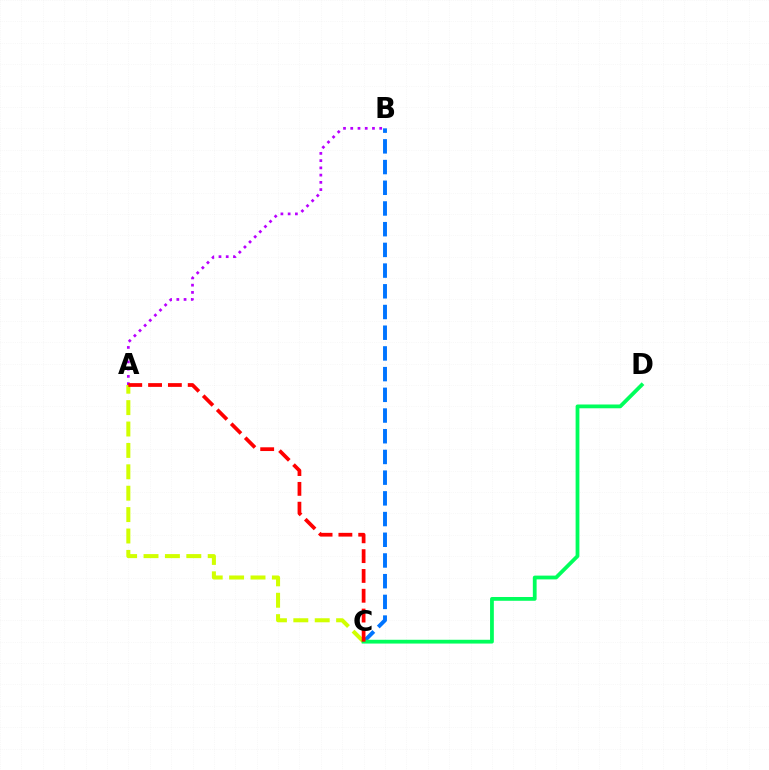{('A', 'C'): [{'color': '#d1ff00', 'line_style': 'dashed', 'thickness': 2.91}, {'color': '#ff0000', 'line_style': 'dashed', 'thickness': 2.69}], ('B', 'C'): [{'color': '#0074ff', 'line_style': 'dashed', 'thickness': 2.81}], ('C', 'D'): [{'color': '#00ff5c', 'line_style': 'solid', 'thickness': 2.72}], ('A', 'B'): [{'color': '#b900ff', 'line_style': 'dotted', 'thickness': 1.97}]}